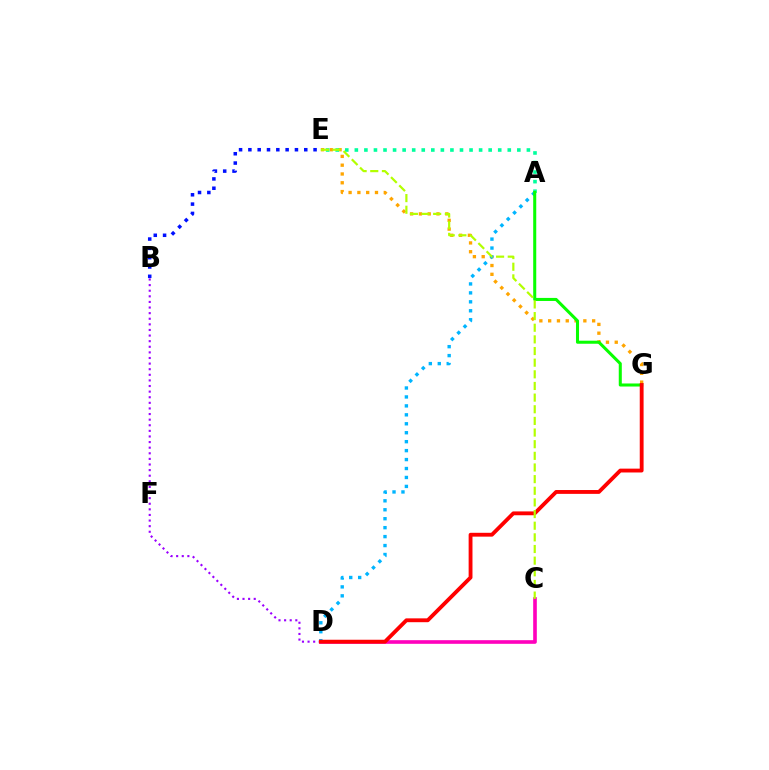{('E', 'G'): [{'color': '#ffa500', 'line_style': 'dotted', 'thickness': 2.39}], ('B', 'D'): [{'color': '#9b00ff', 'line_style': 'dotted', 'thickness': 1.52}], ('C', 'D'): [{'color': '#ff00bd', 'line_style': 'solid', 'thickness': 2.62}], ('A', 'E'): [{'color': '#00ff9d', 'line_style': 'dotted', 'thickness': 2.6}], ('A', 'D'): [{'color': '#00b5ff', 'line_style': 'dotted', 'thickness': 2.43}], ('A', 'G'): [{'color': '#08ff00', 'line_style': 'solid', 'thickness': 2.19}], ('D', 'G'): [{'color': '#ff0000', 'line_style': 'solid', 'thickness': 2.77}], ('C', 'E'): [{'color': '#b3ff00', 'line_style': 'dashed', 'thickness': 1.58}], ('B', 'E'): [{'color': '#0010ff', 'line_style': 'dotted', 'thickness': 2.53}]}